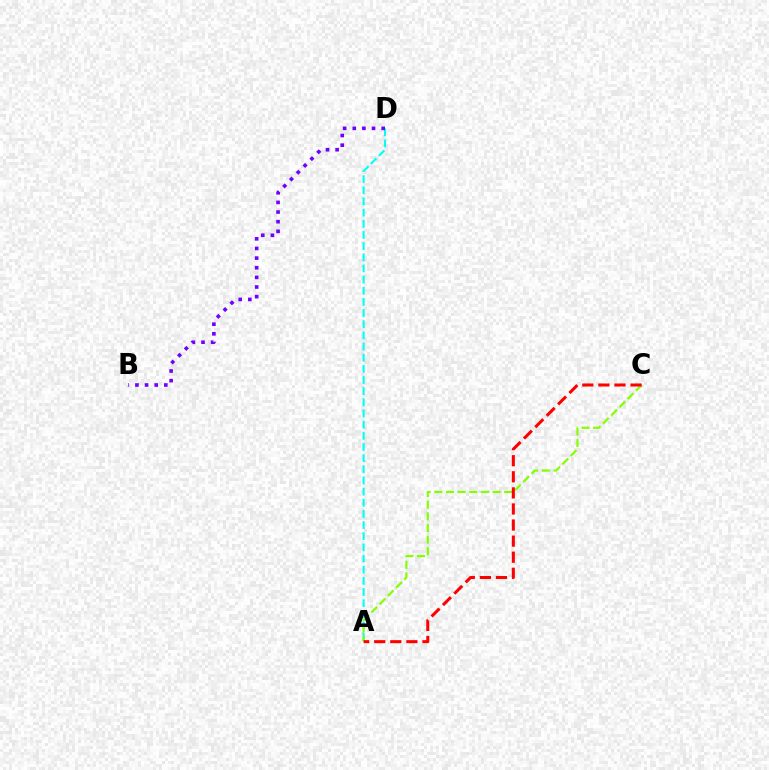{('A', 'D'): [{'color': '#00fff6', 'line_style': 'dashed', 'thickness': 1.52}], ('A', 'C'): [{'color': '#84ff00', 'line_style': 'dashed', 'thickness': 1.58}, {'color': '#ff0000', 'line_style': 'dashed', 'thickness': 2.18}], ('B', 'D'): [{'color': '#7200ff', 'line_style': 'dotted', 'thickness': 2.62}]}